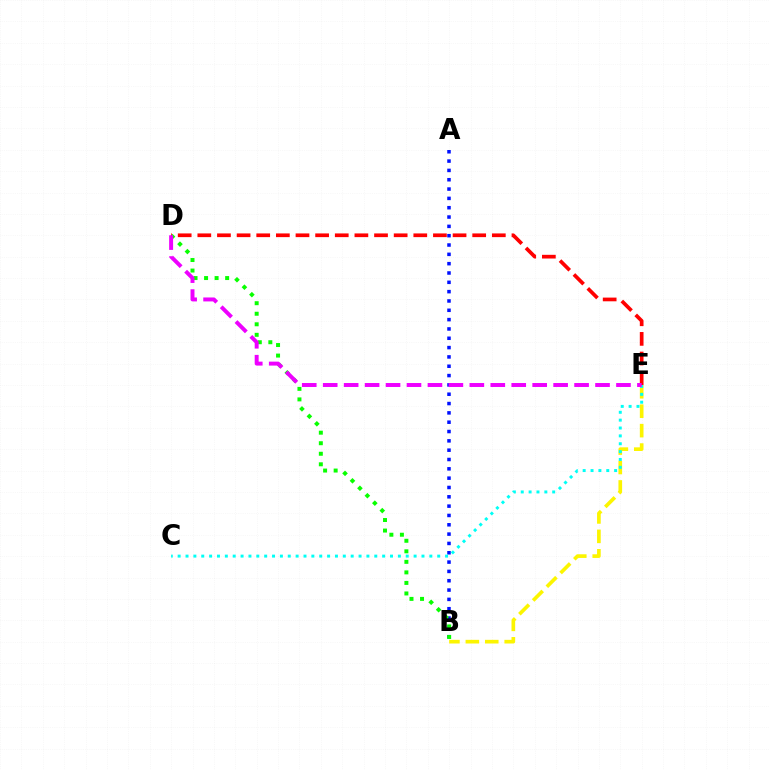{('A', 'B'): [{'color': '#0010ff', 'line_style': 'dotted', 'thickness': 2.53}], ('B', 'E'): [{'color': '#fcf500', 'line_style': 'dashed', 'thickness': 2.64}], ('B', 'D'): [{'color': '#08ff00', 'line_style': 'dotted', 'thickness': 2.86}], ('C', 'E'): [{'color': '#00fff6', 'line_style': 'dotted', 'thickness': 2.14}], ('D', 'E'): [{'color': '#ff0000', 'line_style': 'dashed', 'thickness': 2.67}, {'color': '#ee00ff', 'line_style': 'dashed', 'thickness': 2.85}]}